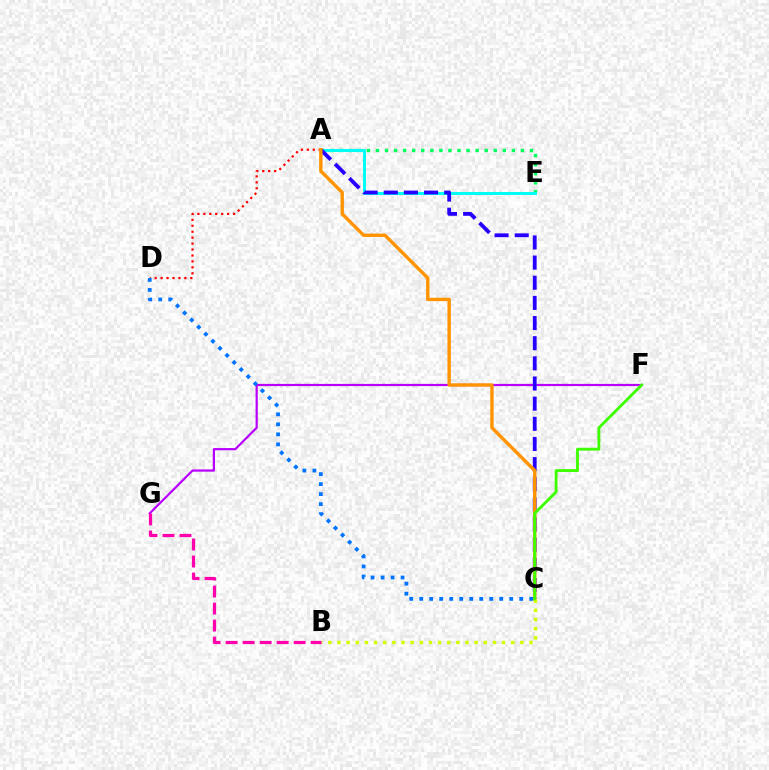{('F', 'G'): [{'color': '#b900ff', 'line_style': 'solid', 'thickness': 1.59}], ('A', 'E'): [{'color': '#00ff5c', 'line_style': 'dotted', 'thickness': 2.46}, {'color': '#00fff6', 'line_style': 'solid', 'thickness': 2.15}], ('A', 'D'): [{'color': '#ff0000', 'line_style': 'dotted', 'thickness': 1.61}], ('C', 'D'): [{'color': '#0074ff', 'line_style': 'dotted', 'thickness': 2.72}], ('A', 'C'): [{'color': '#2500ff', 'line_style': 'dashed', 'thickness': 2.74}, {'color': '#ff9400', 'line_style': 'solid', 'thickness': 2.45}], ('B', 'C'): [{'color': '#d1ff00', 'line_style': 'dotted', 'thickness': 2.48}], ('C', 'F'): [{'color': '#3dff00', 'line_style': 'solid', 'thickness': 2.05}], ('B', 'G'): [{'color': '#ff00ac', 'line_style': 'dashed', 'thickness': 2.31}]}